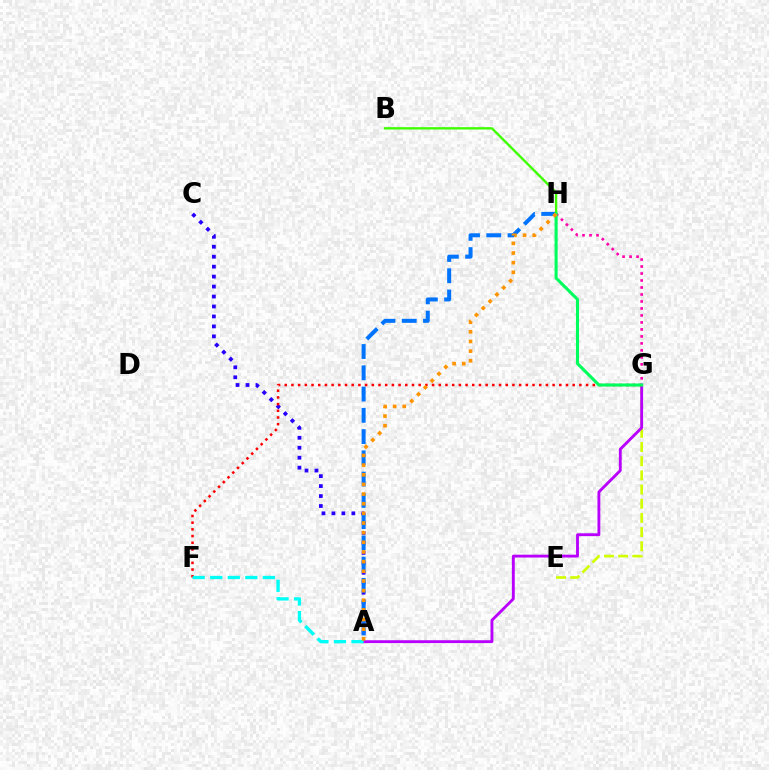{('A', 'C'): [{'color': '#2500ff', 'line_style': 'dotted', 'thickness': 2.71}], ('F', 'G'): [{'color': '#ff0000', 'line_style': 'dotted', 'thickness': 1.82}], ('A', 'H'): [{'color': '#0074ff', 'line_style': 'dashed', 'thickness': 2.89}, {'color': '#ff9400', 'line_style': 'dotted', 'thickness': 2.62}], ('E', 'G'): [{'color': '#d1ff00', 'line_style': 'dashed', 'thickness': 1.93}], ('B', 'H'): [{'color': '#3dff00', 'line_style': 'solid', 'thickness': 1.69}], ('A', 'G'): [{'color': '#b900ff', 'line_style': 'solid', 'thickness': 2.05}], ('A', 'F'): [{'color': '#00fff6', 'line_style': 'dashed', 'thickness': 2.38}], ('G', 'H'): [{'color': '#ff00ac', 'line_style': 'dotted', 'thickness': 1.9}, {'color': '#00ff5c', 'line_style': 'solid', 'thickness': 2.22}]}